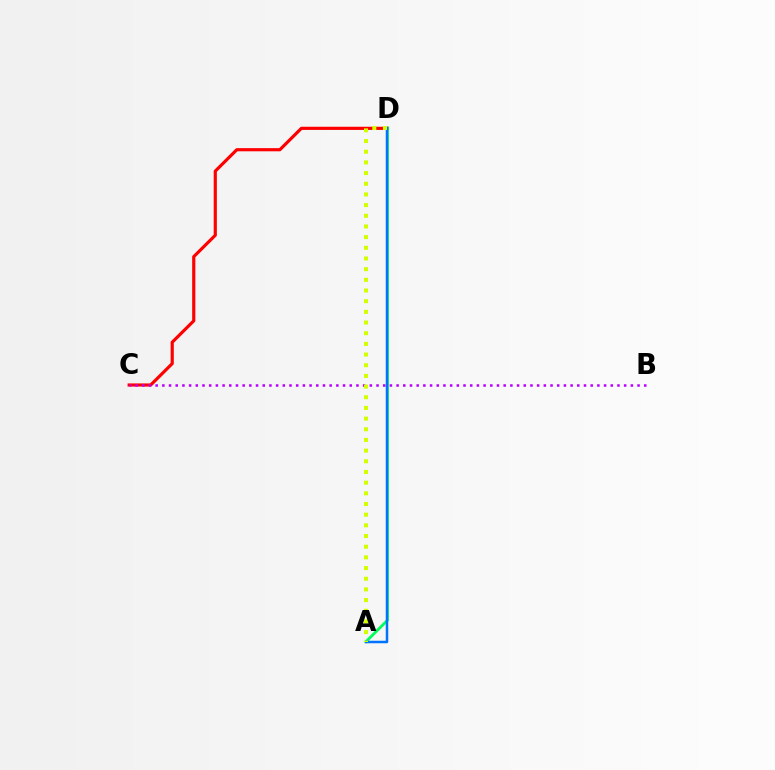{('C', 'D'): [{'color': '#ff0000', 'line_style': 'solid', 'thickness': 2.28}], ('A', 'D'): [{'color': '#00ff5c', 'line_style': 'solid', 'thickness': 2.03}, {'color': '#0074ff', 'line_style': 'solid', 'thickness': 1.8}, {'color': '#d1ff00', 'line_style': 'dotted', 'thickness': 2.9}], ('B', 'C'): [{'color': '#b900ff', 'line_style': 'dotted', 'thickness': 1.82}]}